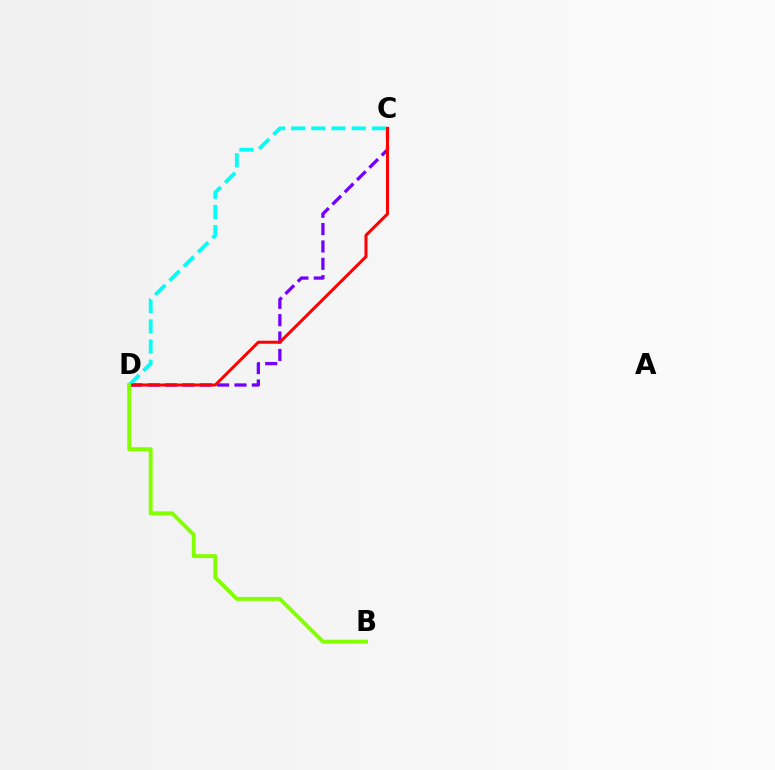{('C', 'D'): [{'color': '#7200ff', 'line_style': 'dashed', 'thickness': 2.36}, {'color': '#00fff6', 'line_style': 'dashed', 'thickness': 2.74}, {'color': '#ff0000', 'line_style': 'solid', 'thickness': 2.16}], ('B', 'D'): [{'color': '#84ff00', 'line_style': 'solid', 'thickness': 2.82}]}